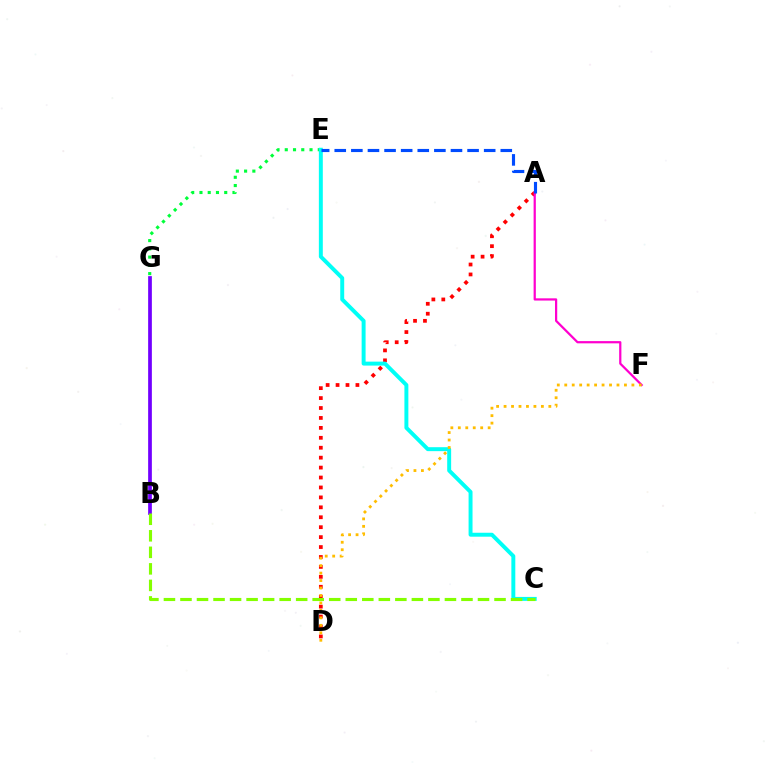{('A', 'D'): [{'color': '#ff0000', 'line_style': 'dotted', 'thickness': 2.7}], ('E', 'G'): [{'color': '#00ff39', 'line_style': 'dotted', 'thickness': 2.24}], ('A', 'F'): [{'color': '#ff00cf', 'line_style': 'solid', 'thickness': 1.61}], ('C', 'E'): [{'color': '#00fff6', 'line_style': 'solid', 'thickness': 2.84}], ('D', 'F'): [{'color': '#ffbd00', 'line_style': 'dotted', 'thickness': 2.03}], ('B', 'G'): [{'color': '#7200ff', 'line_style': 'solid', 'thickness': 2.68}], ('B', 'C'): [{'color': '#84ff00', 'line_style': 'dashed', 'thickness': 2.25}], ('A', 'E'): [{'color': '#004bff', 'line_style': 'dashed', 'thickness': 2.26}]}